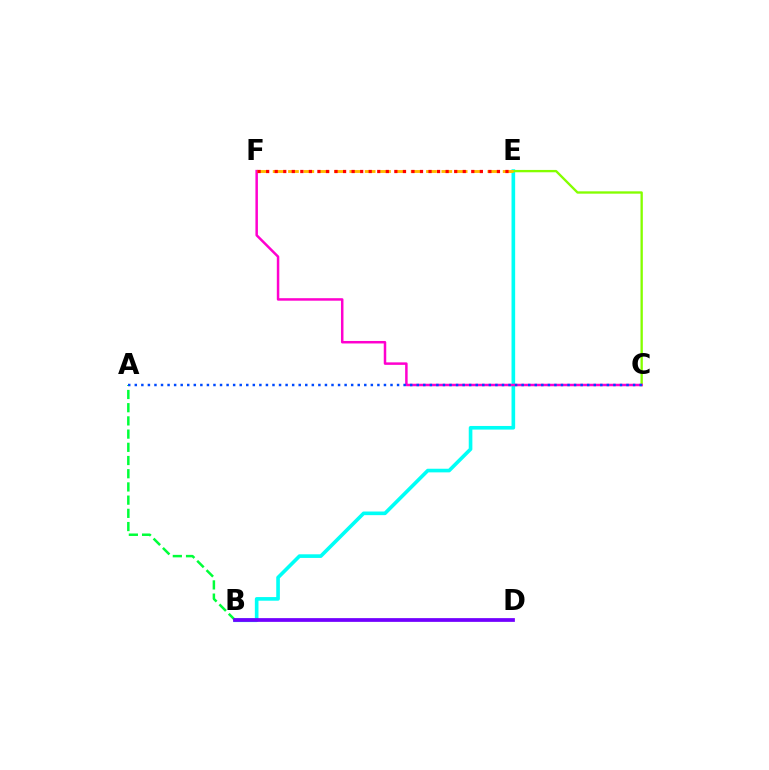{('B', 'E'): [{'color': '#00fff6', 'line_style': 'solid', 'thickness': 2.61}], ('C', 'E'): [{'color': '#84ff00', 'line_style': 'solid', 'thickness': 1.68}], ('C', 'F'): [{'color': '#ff00cf', 'line_style': 'solid', 'thickness': 1.8}], ('E', 'F'): [{'color': '#ffbd00', 'line_style': 'dashed', 'thickness': 2.08}, {'color': '#ff0000', 'line_style': 'dotted', 'thickness': 2.32}], ('A', 'B'): [{'color': '#00ff39', 'line_style': 'dashed', 'thickness': 1.79}], ('B', 'D'): [{'color': '#7200ff', 'line_style': 'solid', 'thickness': 2.69}], ('A', 'C'): [{'color': '#004bff', 'line_style': 'dotted', 'thickness': 1.78}]}